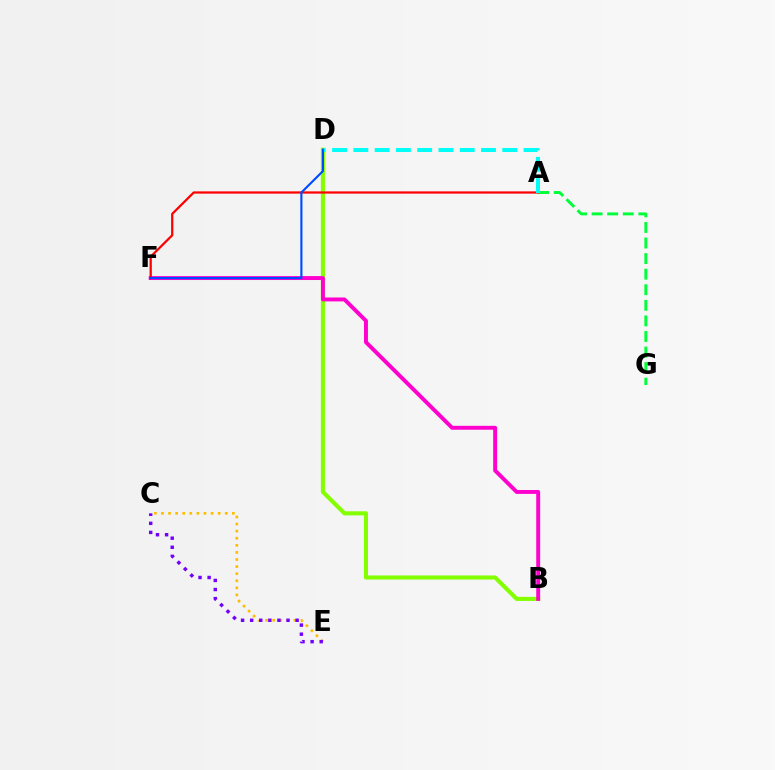{('B', 'D'): [{'color': '#84ff00', 'line_style': 'solid', 'thickness': 2.94}], ('B', 'F'): [{'color': '#ff00cf', 'line_style': 'solid', 'thickness': 2.82}], ('C', 'E'): [{'color': '#ffbd00', 'line_style': 'dotted', 'thickness': 1.93}, {'color': '#7200ff', 'line_style': 'dotted', 'thickness': 2.47}], ('A', 'G'): [{'color': '#00ff39', 'line_style': 'dashed', 'thickness': 2.12}], ('A', 'F'): [{'color': '#ff0000', 'line_style': 'solid', 'thickness': 1.62}], ('A', 'D'): [{'color': '#00fff6', 'line_style': 'dashed', 'thickness': 2.89}], ('D', 'F'): [{'color': '#004bff', 'line_style': 'solid', 'thickness': 1.54}]}